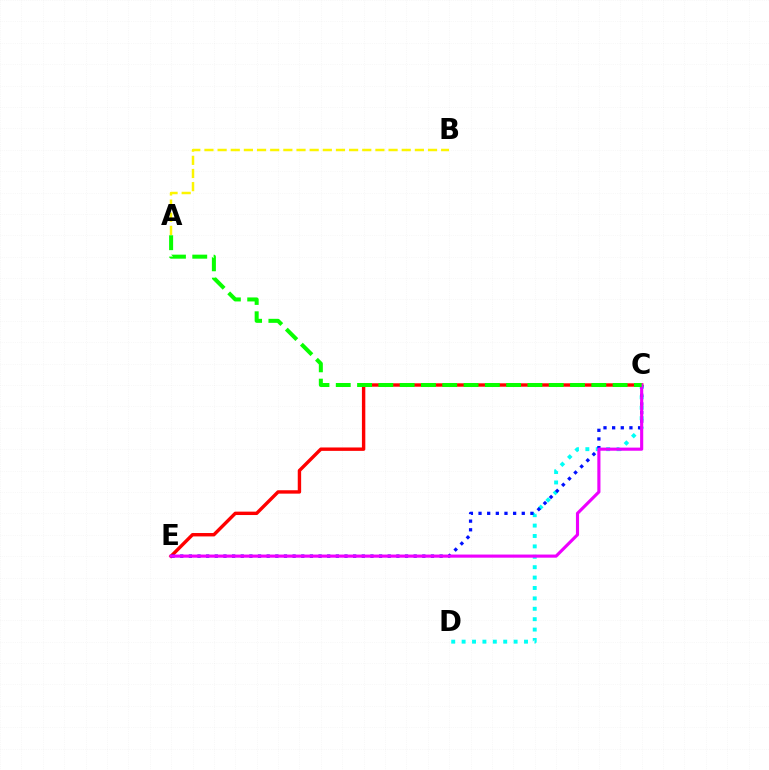{('C', 'D'): [{'color': '#00fff6', 'line_style': 'dotted', 'thickness': 2.83}], ('C', 'E'): [{'color': '#ff0000', 'line_style': 'solid', 'thickness': 2.45}, {'color': '#0010ff', 'line_style': 'dotted', 'thickness': 2.35}, {'color': '#ee00ff', 'line_style': 'solid', 'thickness': 2.25}], ('A', 'B'): [{'color': '#fcf500', 'line_style': 'dashed', 'thickness': 1.79}], ('A', 'C'): [{'color': '#08ff00', 'line_style': 'dashed', 'thickness': 2.89}]}